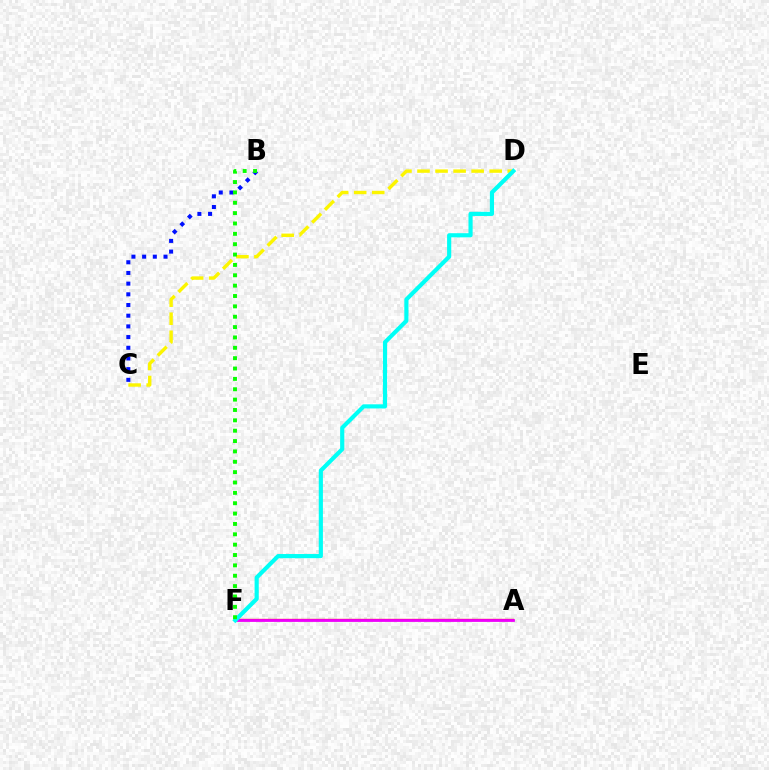{('B', 'C'): [{'color': '#0010ff', 'line_style': 'dotted', 'thickness': 2.9}], ('A', 'F'): [{'color': '#ff0000', 'line_style': 'solid', 'thickness': 1.67}, {'color': '#ee00ff', 'line_style': 'solid', 'thickness': 1.99}], ('C', 'D'): [{'color': '#fcf500', 'line_style': 'dashed', 'thickness': 2.45}], ('D', 'F'): [{'color': '#00fff6', 'line_style': 'solid', 'thickness': 2.99}], ('B', 'F'): [{'color': '#08ff00', 'line_style': 'dotted', 'thickness': 2.81}]}